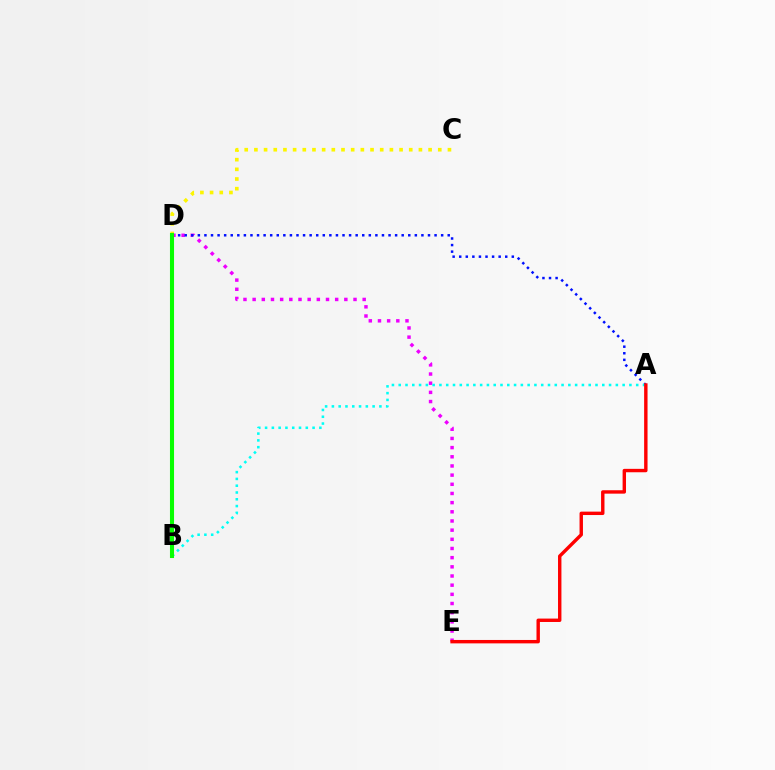{('D', 'E'): [{'color': '#ee00ff', 'line_style': 'dotted', 'thickness': 2.49}], ('C', 'D'): [{'color': '#fcf500', 'line_style': 'dotted', 'thickness': 2.63}], ('A', 'D'): [{'color': '#0010ff', 'line_style': 'dotted', 'thickness': 1.79}], ('A', 'B'): [{'color': '#00fff6', 'line_style': 'dotted', 'thickness': 1.84}], ('B', 'D'): [{'color': '#08ff00', 'line_style': 'solid', 'thickness': 2.93}], ('A', 'E'): [{'color': '#ff0000', 'line_style': 'solid', 'thickness': 2.45}]}